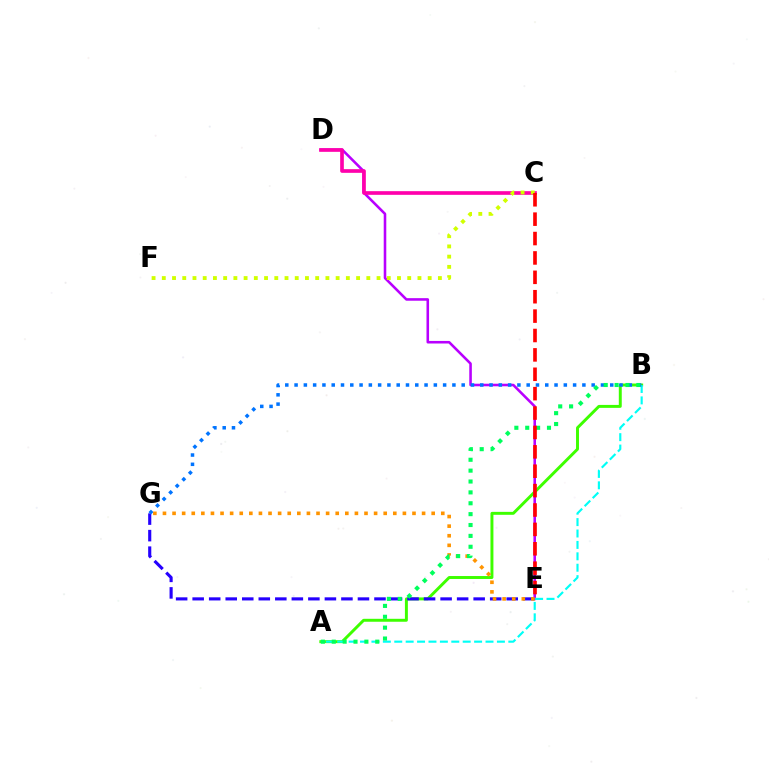{('A', 'B'): [{'color': '#3dff00', 'line_style': 'solid', 'thickness': 2.12}, {'color': '#00fff6', 'line_style': 'dashed', 'thickness': 1.55}, {'color': '#00ff5c', 'line_style': 'dotted', 'thickness': 2.95}], ('D', 'E'): [{'color': '#b900ff', 'line_style': 'solid', 'thickness': 1.85}], ('E', 'G'): [{'color': '#2500ff', 'line_style': 'dashed', 'thickness': 2.25}, {'color': '#ff9400', 'line_style': 'dotted', 'thickness': 2.61}], ('C', 'D'): [{'color': '#ff00ac', 'line_style': 'solid', 'thickness': 2.64}], ('B', 'G'): [{'color': '#0074ff', 'line_style': 'dotted', 'thickness': 2.52}], ('C', 'F'): [{'color': '#d1ff00', 'line_style': 'dotted', 'thickness': 2.78}], ('C', 'E'): [{'color': '#ff0000', 'line_style': 'dashed', 'thickness': 2.63}]}